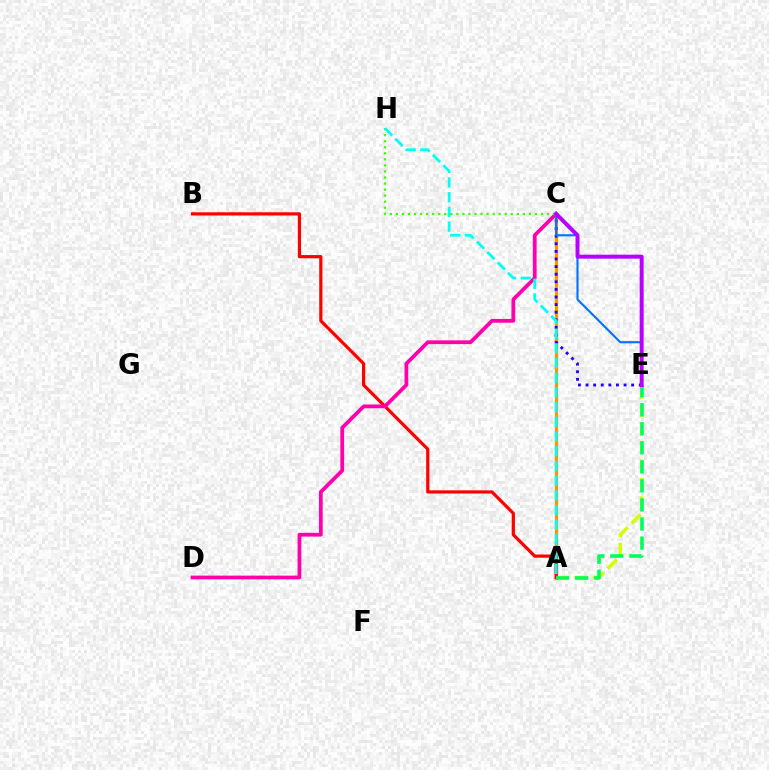{('A', 'C'): [{'color': '#ff9400', 'line_style': 'solid', 'thickness': 2.26}], ('A', 'E'): [{'color': '#d1ff00', 'line_style': 'dashed', 'thickness': 2.5}, {'color': '#00ff5c', 'line_style': 'dashed', 'thickness': 2.59}], ('C', 'E'): [{'color': '#2500ff', 'line_style': 'dotted', 'thickness': 2.06}, {'color': '#0074ff', 'line_style': 'solid', 'thickness': 1.53}, {'color': '#b900ff', 'line_style': 'solid', 'thickness': 2.85}], ('A', 'B'): [{'color': '#ff0000', 'line_style': 'solid', 'thickness': 2.3}], ('C', 'D'): [{'color': '#ff00ac', 'line_style': 'solid', 'thickness': 2.7}], ('C', 'H'): [{'color': '#3dff00', 'line_style': 'dotted', 'thickness': 1.64}], ('A', 'H'): [{'color': '#00fff6', 'line_style': 'dashed', 'thickness': 2.0}]}